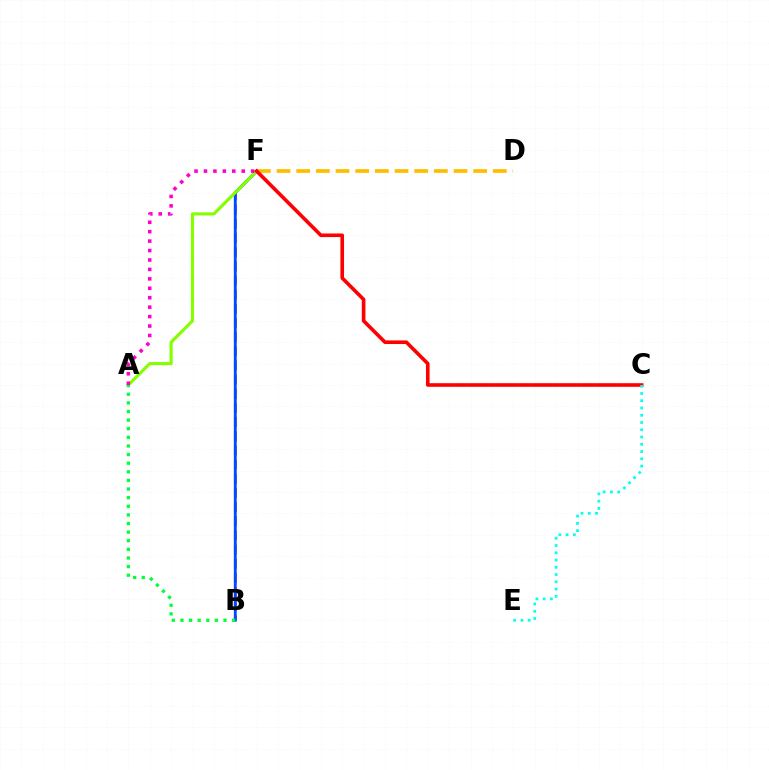{('B', 'F'): [{'color': '#7200ff', 'line_style': 'dashed', 'thickness': 1.92}, {'color': '#004bff', 'line_style': 'solid', 'thickness': 2.06}], ('A', 'F'): [{'color': '#84ff00', 'line_style': 'solid', 'thickness': 2.25}, {'color': '#ff00cf', 'line_style': 'dotted', 'thickness': 2.56}], ('A', 'B'): [{'color': '#00ff39', 'line_style': 'dotted', 'thickness': 2.34}], ('D', 'F'): [{'color': '#ffbd00', 'line_style': 'dashed', 'thickness': 2.67}], ('C', 'F'): [{'color': '#ff0000', 'line_style': 'solid', 'thickness': 2.6}], ('C', 'E'): [{'color': '#00fff6', 'line_style': 'dotted', 'thickness': 1.97}]}